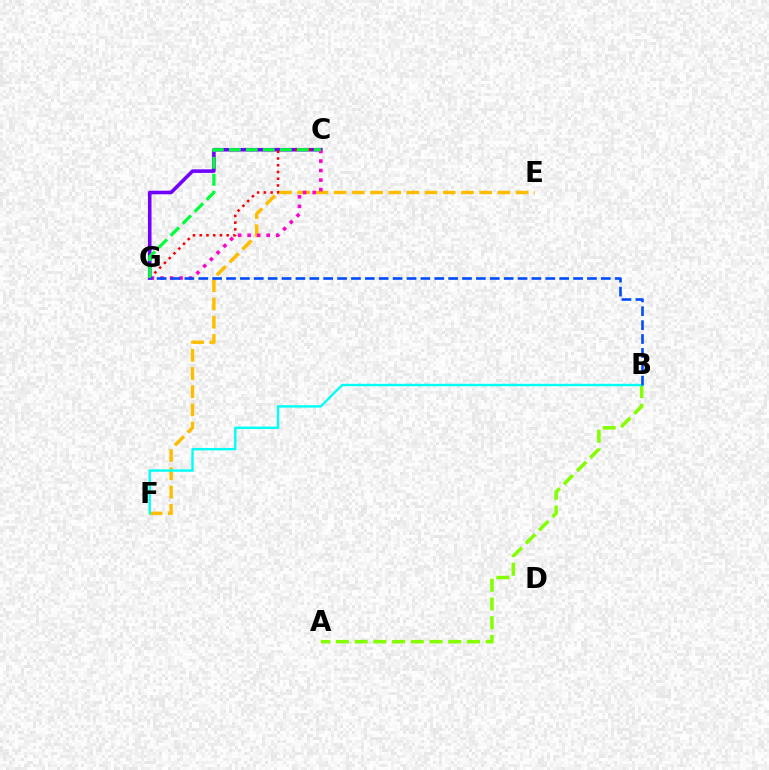{('C', 'G'): [{'color': '#7200ff', 'line_style': 'solid', 'thickness': 2.59}, {'color': '#ff0000', 'line_style': 'dotted', 'thickness': 1.83}, {'color': '#ff00cf', 'line_style': 'dotted', 'thickness': 2.59}, {'color': '#00ff39', 'line_style': 'dashed', 'thickness': 2.31}], ('A', 'B'): [{'color': '#84ff00', 'line_style': 'dashed', 'thickness': 2.54}], ('E', 'F'): [{'color': '#ffbd00', 'line_style': 'dashed', 'thickness': 2.47}], ('B', 'F'): [{'color': '#00fff6', 'line_style': 'solid', 'thickness': 1.72}], ('B', 'G'): [{'color': '#004bff', 'line_style': 'dashed', 'thickness': 1.89}]}